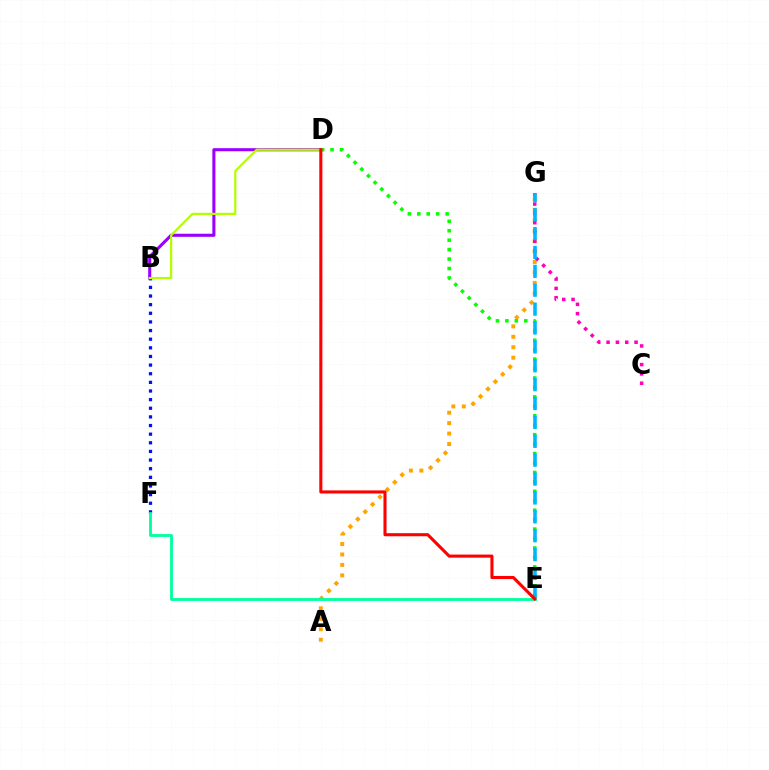{('A', 'G'): [{'color': '#ffa500', 'line_style': 'dotted', 'thickness': 2.84}], ('C', 'G'): [{'color': '#ff00bd', 'line_style': 'dotted', 'thickness': 2.53}], ('B', 'F'): [{'color': '#0010ff', 'line_style': 'dotted', 'thickness': 2.35}], ('B', 'D'): [{'color': '#9b00ff', 'line_style': 'solid', 'thickness': 2.22}, {'color': '#b3ff00', 'line_style': 'solid', 'thickness': 1.6}], ('D', 'E'): [{'color': '#08ff00', 'line_style': 'dotted', 'thickness': 2.57}, {'color': '#ff0000', 'line_style': 'solid', 'thickness': 2.22}], ('E', 'G'): [{'color': '#00b5ff', 'line_style': 'dashed', 'thickness': 2.57}], ('E', 'F'): [{'color': '#00ff9d', 'line_style': 'solid', 'thickness': 2.03}]}